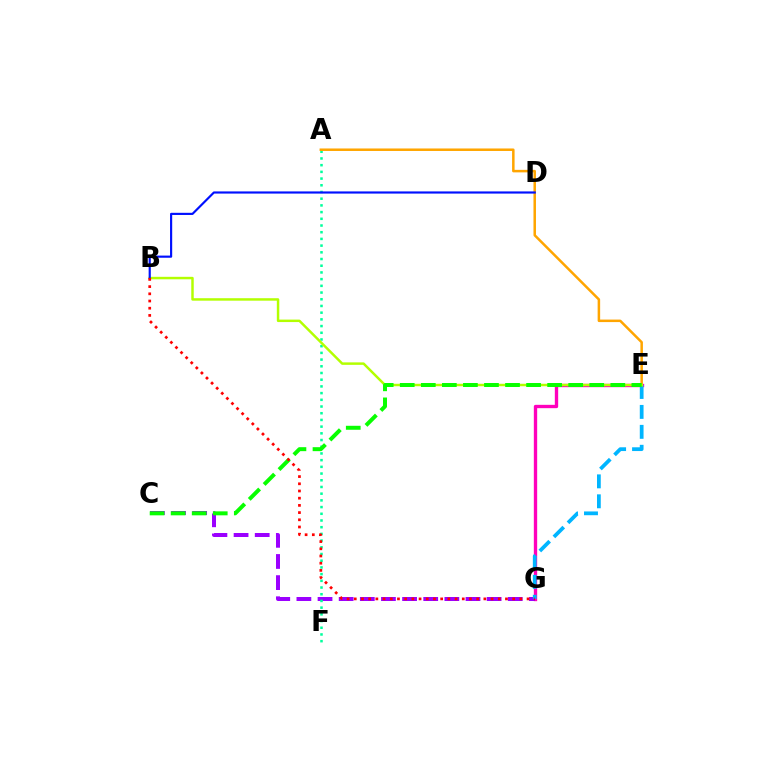{('E', 'G'): [{'color': '#ff00bd', 'line_style': 'solid', 'thickness': 2.41}, {'color': '#00b5ff', 'line_style': 'dashed', 'thickness': 2.71}], ('C', 'G'): [{'color': '#9b00ff', 'line_style': 'dashed', 'thickness': 2.87}], ('A', 'F'): [{'color': '#00ff9d', 'line_style': 'dotted', 'thickness': 1.82}], ('A', 'E'): [{'color': '#ffa500', 'line_style': 'solid', 'thickness': 1.81}], ('B', 'E'): [{'color': '#b3ff00', 'line_style': 'solid', 'thickness': 1.78}], ('C', 'E'): [{'color': '#08ff00', 'line_style': 'dashed', 'thickness': 2.86}], ('B', 'D'): [{'color': '#0010ff', 'line_style': 'solid', 'thickness': 1.56}], ('B', 'G'): [{'color': '#ff0000', 'line_style': 'dotted', 'thickness': 1.96}]}